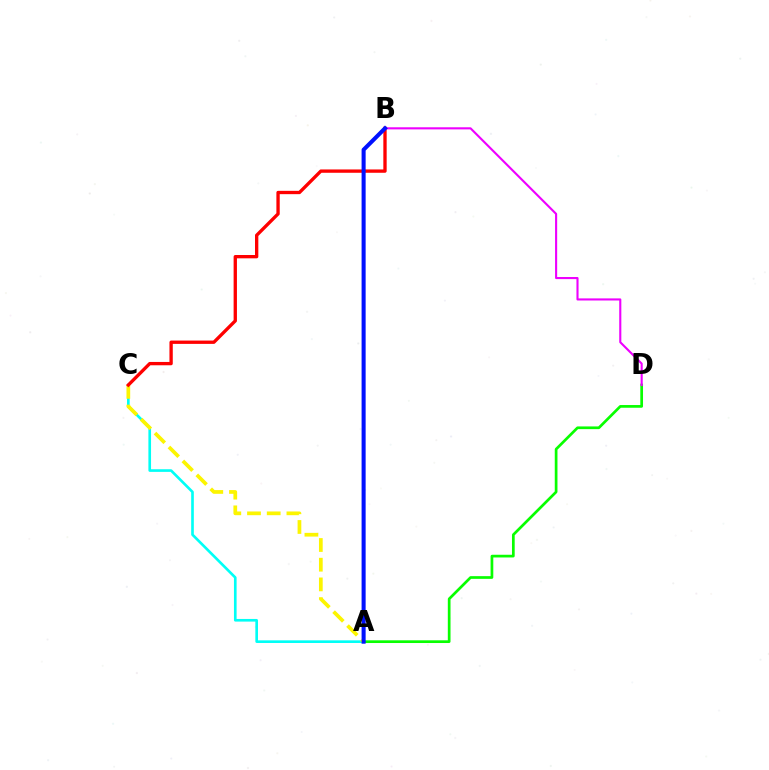{('A', 'C'): [{'color': '#00fff6', 'line_style': 'solid', 'thickness': 1.91}, {'color': '#fcf500', 'line_style': 'dashed', 'thickness': 2.68}], ('A', 'D'): [{'color': '#08ff00', 'line_style': 'solid', 'thickness': 1.95}], ('B', 'C'): [{'color': '#ff0000', 'line_style': 'solid', 'thickness': 2.4}], ('B', 'D'): [{'color': '#ee00ff', 'line_style': 'solid', 'thickness': 1.52}], ('A', 'B'): [{'color': '#0010ff', 'line_style': 'solid', 'thickness': 2.92}]}